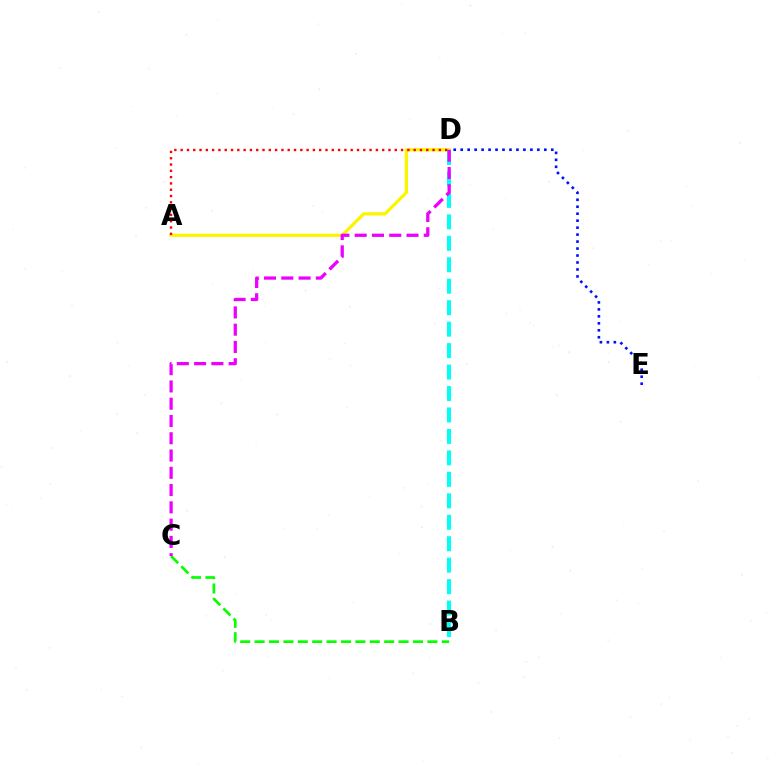{('A', 'D'): [{'color': '#fcf500', 'line_style': 'solid', 'thickness': 2.34}, {'color': '#ff0000', 'line_style': 'dotted', 'thickness': 1.71}], ('B', 'C'): [{'color': '#08ff00', 'line_style': 'dashed', 'thickness': 1.96}], ('B', 'D'): [{'color': '#00fff6', 'line_style': 'dashed', 'thickness': 2.91}], ('C', 'D'): [{'color': '#ee00ff', 'line_style': 'dashed', 'thickness': 2.35}], ('D', 'E'): [{'color': '#0010ff', 'line_style': 'dotted', 'thickness': 1.89}]}